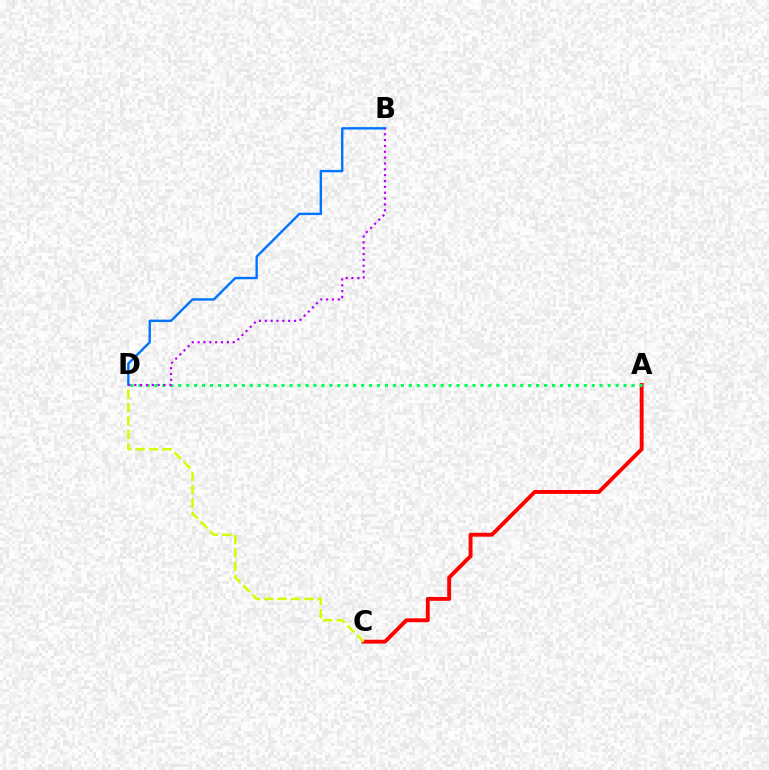{('A', 'C'): [{'color': '#ff0000', 'line_style': 'solid', 'thickness': 2.8}], ('A', 'D'): [{'color': '#00ff5c', 'line_style': 'dotted', 'thickness': 2.16}], ('B', 'D'): [{'color': '#0074ff', 'line_style': 'solid', 'thickness': 1.72}, {'color': '#b900ff', 'line_style': 'dotted', 'thickness': 1.59}], ('C', 'D'): [{'color': '#d1ff00', 'line_style': 'dashed', 'thickness': 1.82}]}